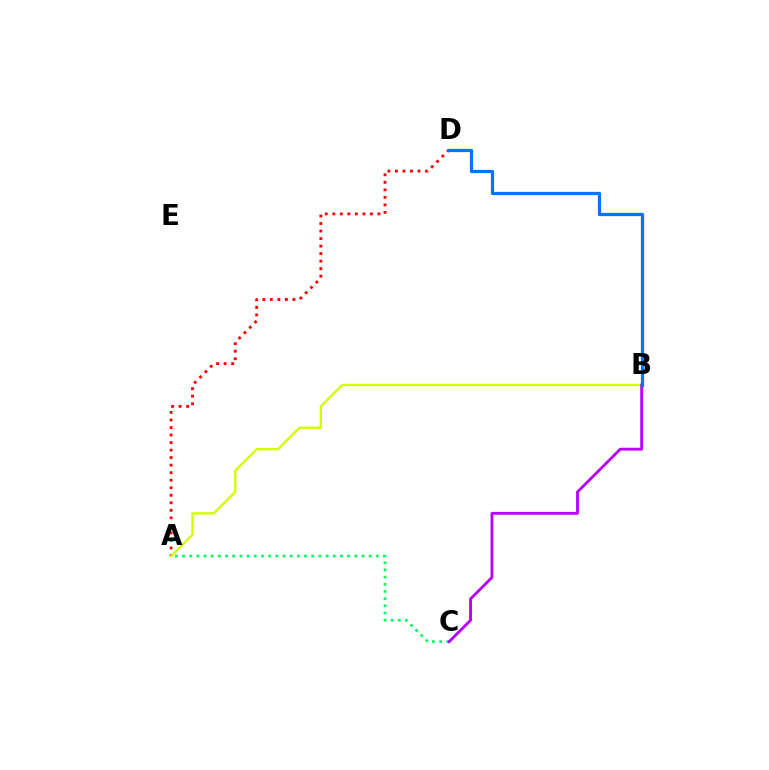{('A', 'D'): [{'color': '#ff0000', 'line_style': 'dotted', 'thickness': 2.05}], ('A', 'B'): [{'color': '#d1ff00', 'line_style': 'solid', 'thickness': 1.72}], ('A', 'C'): [{'color': '#00ff5c', 'line_style': 'dotted', 'thickness': 1.95}], ('B', 'C'): [{'color': '#b900ff', 'line_style': 'solid', 'thickness': 2.05}], ('B', 'D'): [{'color': '#0074ff', 'line_style': 'solid', 'thickness': 2.32}]}